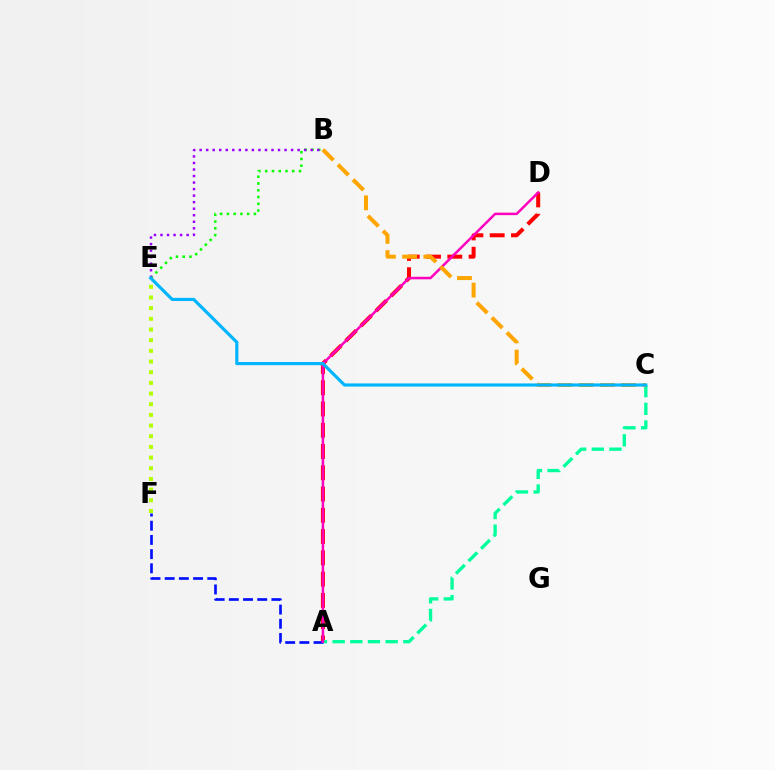{('A', 'D'): [{'color': '#ff0000', 'line_style': 'dashed', 'thickness': 2.89}, {'color': '#ff00bd', 'line_style': 'solid', 'thickness': 1.81}], ('E', 'F'): [{'color': '#b3ff00', 'line_style': 'dotted', 'thickness': 2.9}], ('A', 'C'): [{'color': '#00ff9d', 'line_style': 'dashed', 'thickness': 2.4}], ('A', 'F'): [{'color': '#0010ff', 'line_style': 'dashed', 'thickness': 1.93}], ('B', 'E'): [{'color': '#08ff00', 'line_style': 'dotted', 'thickness': 1.84}, {'color': '#9b00ff', 'line_style': 'dotted', 'thickness': 1.78}], ('B', 'C'): [{'color': '#ffa500', 'line_style': 'dashed', 'thickness': 2.88}], ('C', 'E'): [{'color': '#00b5ff', 'line_style': 'solid', 'thickness': 2.27}]}